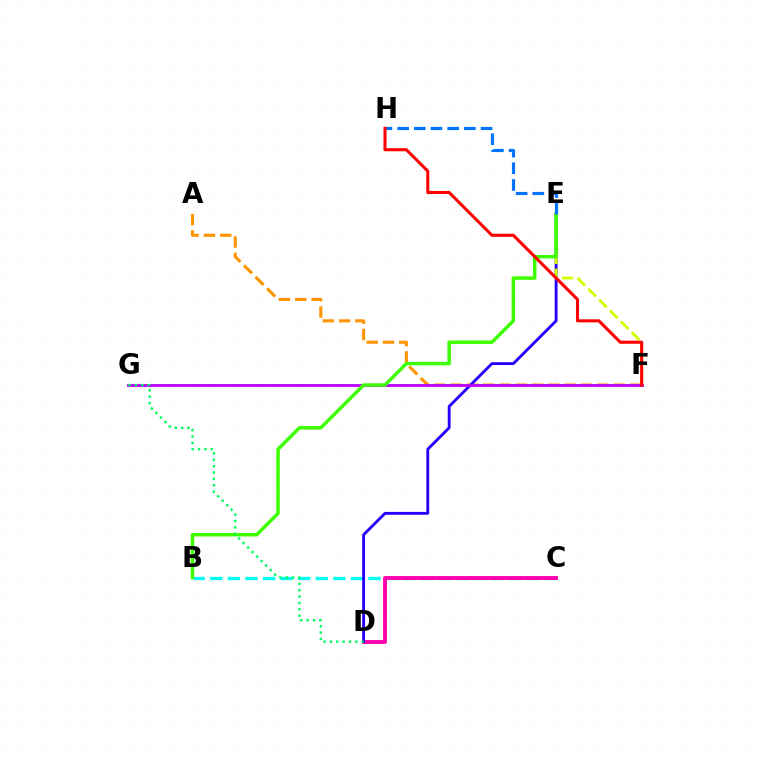{('A', 'F'): [{'color': '#ff9400', 'line_style': 'dashed', 'thickness': 2.22}], ('B', 'C'): [{'color': '#00fff6', 'line_style': 'dashed', 'thickness': 2.39}], ('C', 'D'): [{'color': '#ff00ac', 'line_style': 'solid', 'thickness': 2.79}], ('D', 'E'): [{'color': '#2500ff', 'line_style': 'solid', 'thickness': 2.05}], ('E', 'F'): [{'color': '#d1ff00', 'line_style': 'dashed', 'thickness': 2.09}], ('F', 'G'): [{'color': '#b900ff', 'line_style': 'solid', 'thickness': 2.04}], ('B', 'E'): [{'color': '#3dff00', 'line_style': 'solid', 'thickness': 2.48}], ('E', 'H'): [{'color': '#0074ff', 'line_style': 'dashed', 'thickness': 2.27}], ('D', 'G'): [{'color': '#00ff5c', 'line_style': 'dotted', 'thickness': 1.73}], ('F', 'H'): [{'color': '#ff0000', 'line_style': 'solid', 'thickness': 2.21}]}